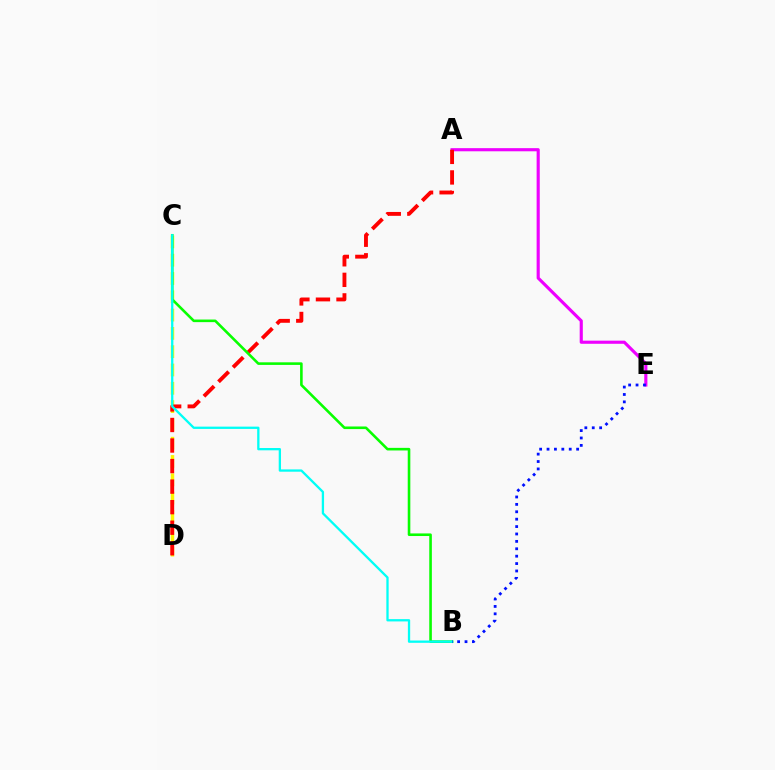{('C', 'D'): [{'color': '#fcf500', 'line_style': 'dashed', 'thickness': 2.49}], ('A', 'E'): [{'color': '#ee00ff', 'line_style': 'solid', 'thickness': 2.26}], ('A', 'D'): [{'color': '#ff0000', 'line_style': 'dashed', 'thickness': 2.79}], ('B', 'C'): [{'color': '#08ff00', 'line_style': 'solid', 'thickness': 1.87}, {'color': '#00fff6', 'line_style': 'solid', 'thickness': 1.66}], ('B', 'E'): [{'color': '#0010ff', 'line_style': 'dotted', 'thickness': 2.01}]}